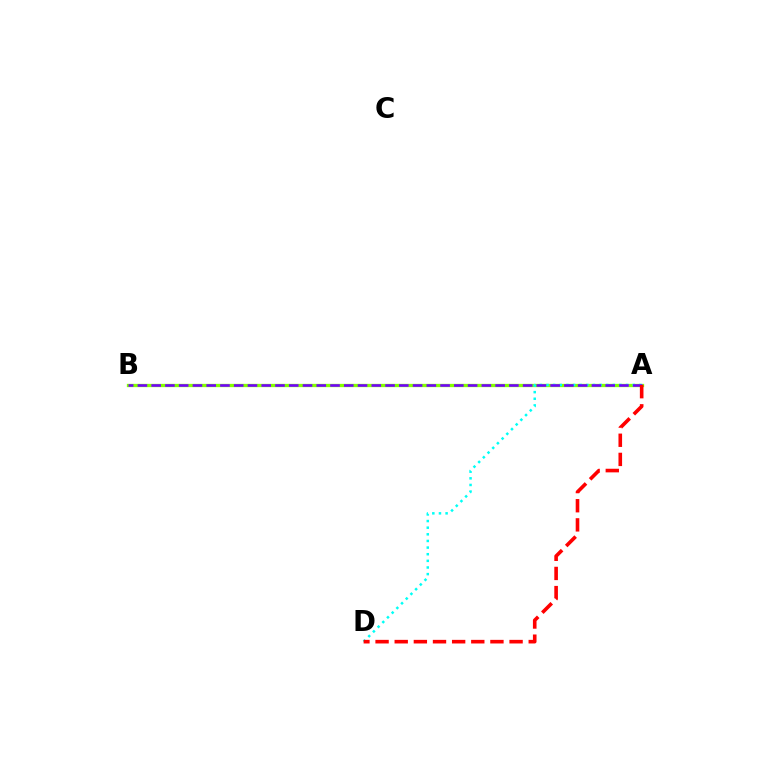{('A', 'B'): [{'color': '#84ff00', 'line_style': 'solid', 'thickness': 2.37}, {'color': '#7200ff', 'line_style': 'dashed', 'thickness': 1.87}], ('A', 'D'): [{'color': '#00fff6', 'line_style': 'dotted', 'thickness': 1.8}, {'color': '#ff0000', 'line_style': 'dashed', 'thickness': 2.6}]}